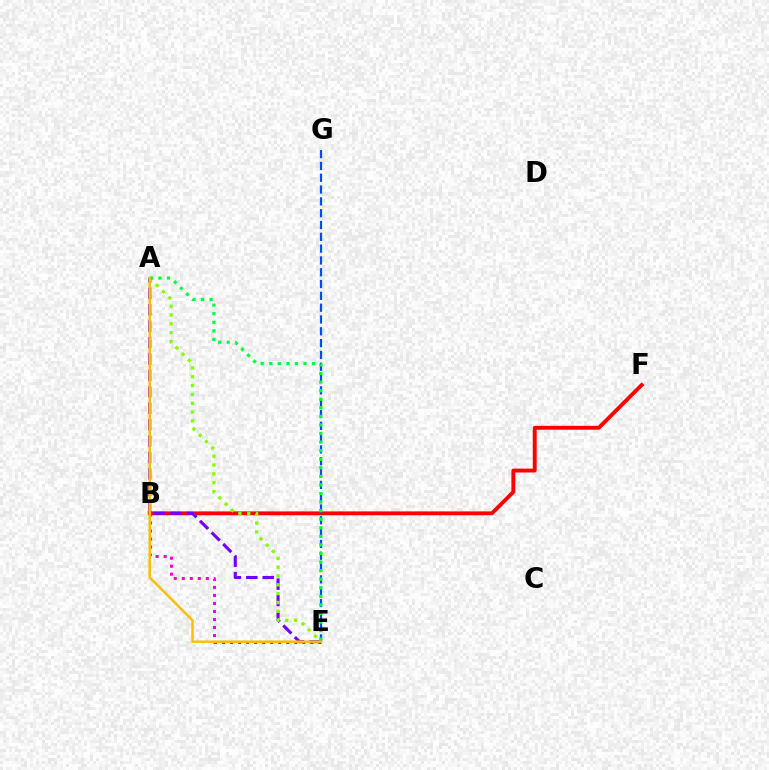{('B', 'F'): [{'color': '#ff0000', 'line_style': 'solid', 'thickness': 2.79}], ('B', 'E'): [{'color': '#ff00cf', 'line_style': 'dotted', 'thickness': 2.18}], ('A', 'B'): [{'color': '#00fff6', 'line_style': 'solid', 'thickness': 1.51}], ('A', 'E'): [{'color': '#7200ff', 'line_style': 'dashed', 'thickness': 2.23}, {'color': '#84ff00', 'line_style': 'dotted', 'thickness': 2.4}, {'color': '#00ff39', 'line_style': 'dotted', 'thickness': 2.33}, {'color': '#ffbd00', 'line_style': 'solid', 'thickness': 1.76}], ('E', 'G'): [{'color': '#004bff', 'line_style': 'dashed', 'thickness': 1.6}]}